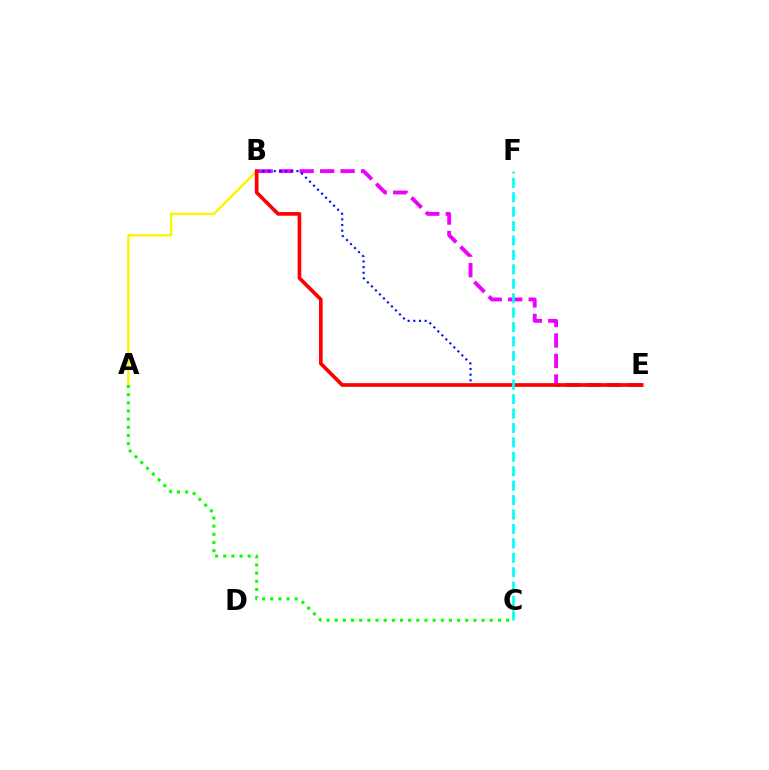{('B', 'E'): [{'color': '#ee00ff', 'line_style': 'dashed', 'thickness': 2.78}, {'color': '#0010ff', 'line_style': 'dotted', 'thickness': 1.54}, {'color': '#ff0000', 'line_style': 'solid', 'thickness': 2.63}], ('A', 'B'): [{'color': '#fcf500', 'line_style': 'solid', 'thickness': 1.73}], ('A', 'C'): [{'color': '#08ff00', 'line_style': 'dotted', 'thickness': 2.22}], ('C', 'F'): [{'color': '#00fff6', 'line_style': 'dashed', 'thickness': 1.96}]}